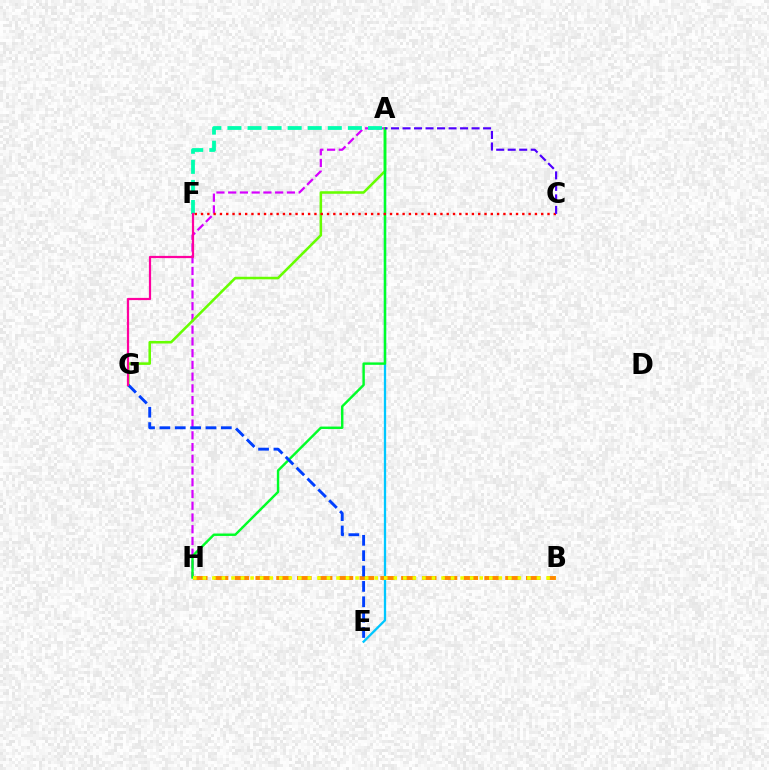{('A', 'E'): [{'color': '#00c7ff', 'line_style': 'solid', 'thickness': 1.65}], ('A', 'H'): [{'color': '#d600ff', 'line_style': 'dashed', 'thickness': 1.59}, {'color': '#00ff27', 'line_style': 'solid', 'thickness': 1.74}], ('A', 'G'): [{'color': '#66ff00', 'line_style': 'solid', 'thickness': 1.84}], ('B', 'H'): [{'color': '#ff8800', 'line_style': 'dashed', 'thickness': 2.83}, {'color': '#eeff00', 'line_style': 'dotted', 'thickness': 2.59}], ('A', 'F'): [{'color': '#00ffaf', 'line_style': 'dashed', 'thickness': 2.73}], ('C', 'F'): [{'color': '#ff0000', 'line_style': 'dotted', 'thickness': 1.71}], ('E', 'G'): [{'color': '#003fff', 'line_style': 'dashed', 'thickness': 2.09}], ('F', 'G'): [{'color': '#ff00a0', 'line_style': 'solid', 'thickness': 1.6}], ('A', 'C'): [{'color': '#4f00ff', 'line_style': 'dashed', 'thickness': 1.56}]}